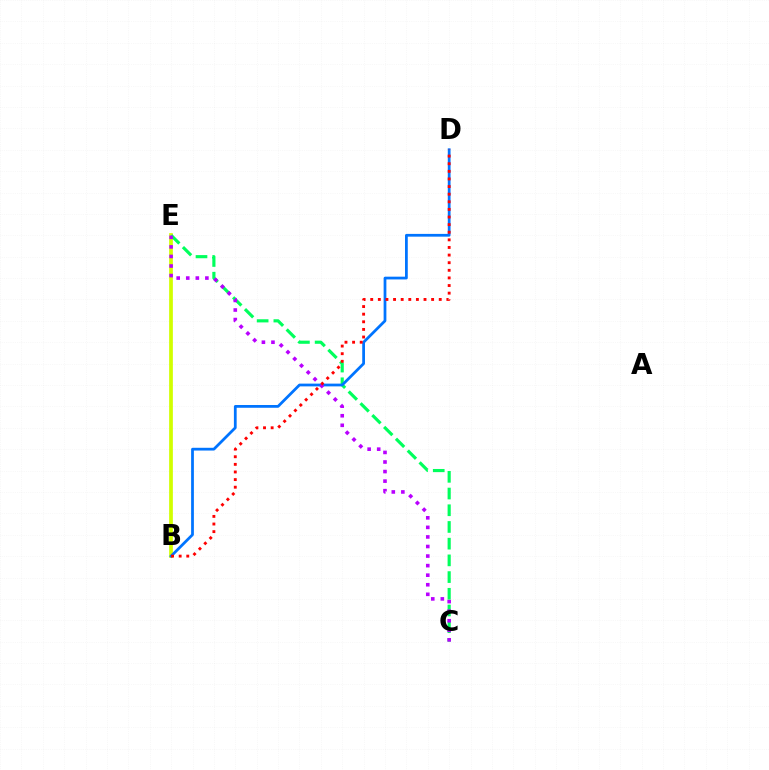{('B', 'E'): [{'color': '#d1ff00', 'line_style': 'solid', 'thickness': 2.68}], ('C', 'E'): [{'color': '#00ff5c', 'line_style': 'dashed', 'thickness': 2.27}, {'color': '#b900ff', 'line_style': 'dotted', 'thickness': 2.6}], ('B', 'D'): [{'color': '#0074ff', 'line_style': 'solid', 'thickness': 1.99}, {'color': '#ff0000', 'line_style': 'dotted', 'thickness': 2.07}]}